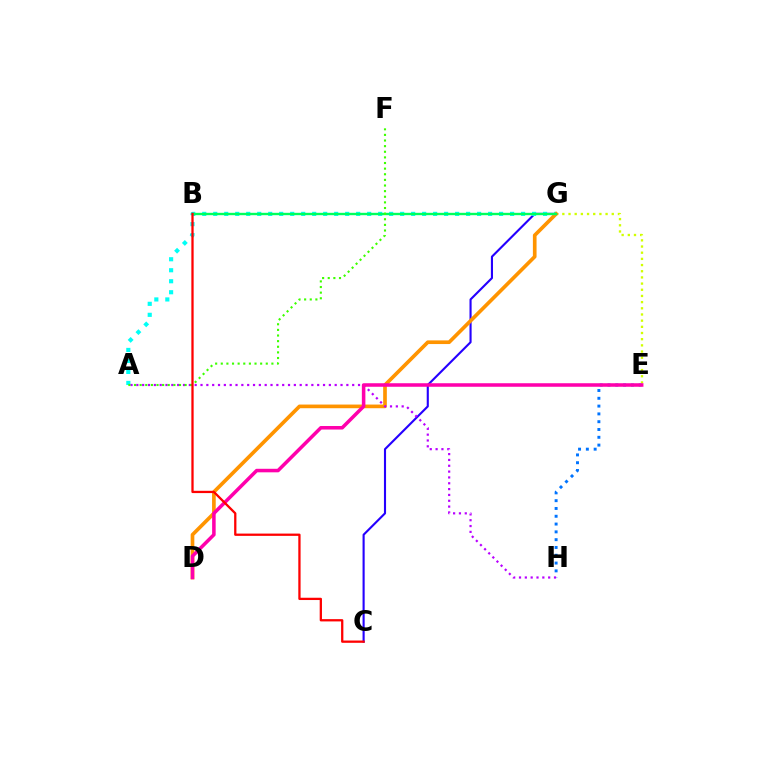{('E', 'G'): [{'color': '#d1ff00', 'line_style': 'dotted', 'thickness': 1.68}], ('C', 'G'): [{'color': '#2500ff', 'line_style': 'solid', 'thickness': 1.52}], ('A', 'G'): [{'color': '#00fff6', 'line_style': 'dotted', 'thickness': 2.99}], ('D', 'G'): [{'color': '#ff9400', 'line_style': 'solid', 'thickness': 2.64}], ('E', 'H'): [{'color': '#0074ff', 'line_style': 'dotted', 'thickness': 2.12}], ('A', 'H'): [{'color': '#b900ff', 'line_style': 'dotted', 'thickness': 1.59}], ('D', 'E'): [{'color': '#ff00ac', 'line_style': 'solid', 'thickness': 2.54}], ('B', 'G'): [{'color': '#00ff5c', 'line_style': 'solid', 'thickness': 1.72}], ('A', 'F'): [{'color': '#3dff00', 'line_style': 'dotted', 'thickness': 1.53}], ('B', 'C'): [{'color': '#ff0000', 'line_style': 'solid', 'thickness': 1.64}]}